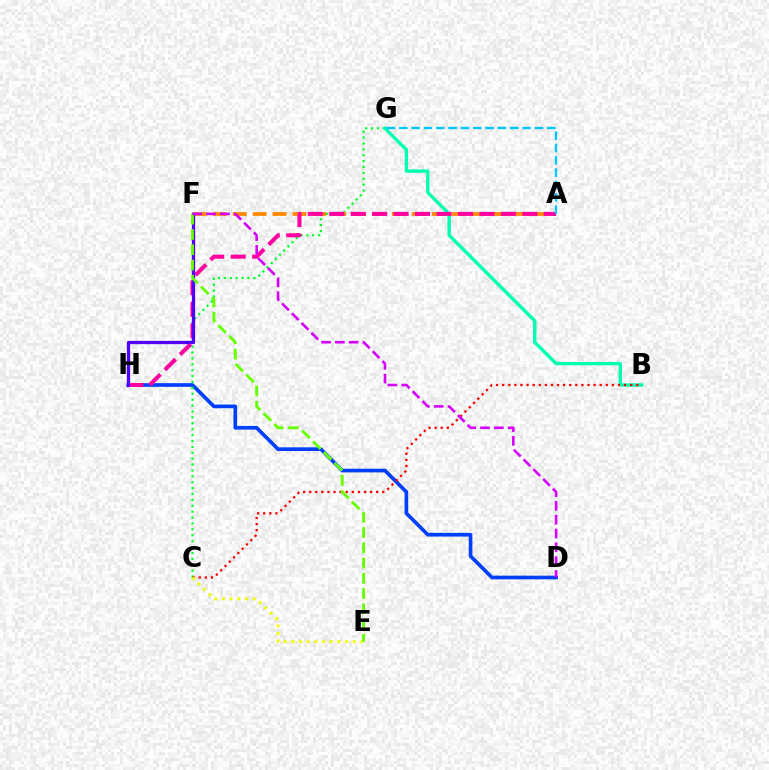{('D', 'H'): [{'color': '#003fff', 'line_style': 'solid', 'thickness': 2.64}], ('C', 'G'): [{'color': '#00ff27', 'line_style': 'dotted', 'thickness': 1.6}], ('B', 'G'): [{'color': '#00ffaf', 'line_style': 'solid', 'thickness': 2.43}], ('A', 'F'): [{'color': '#ff8800', 'line_style': 'dashed', 'thickness': 2.7}], ('A', 'H'): [{'color': '#ff00a0', 'line_style': 'dashed', 'thickness': 2.92}], ('B', 'C'): [{'color': '#ff0000', 'line_style': 'dotted', 'thickness': 1.66}], ('C', 'E'): [{'color': '#eeff00', 'line_style': 'dotted', 'thickness': 2.08}], ('F', 'H'): [{'color': '#4f00ff', 'line_style': 'solid', 'thickness': 2.36}], ('E', 'F'): [{'color': '#66ff00', 'line_style': 'dashed', 'thickness': 2.07}], ('A', 'G'): [{'color': '#00c7ff', 'line_style': 'dashed', 'thickness': 1.68}], ('D', 'F'): [{'color': '#d600ff', 'line_style': 'dashed', 'thickness': 1.87}]}